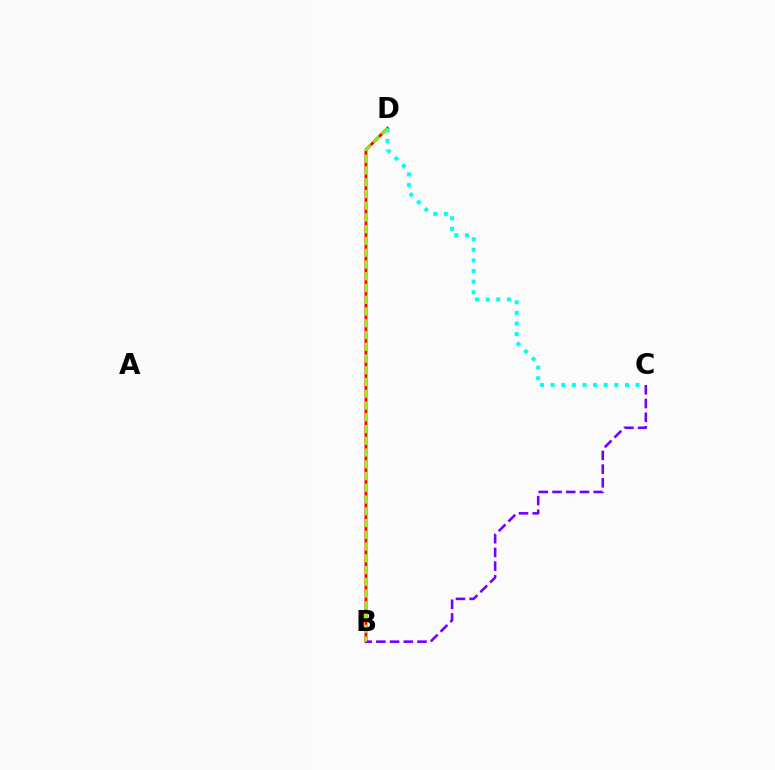{('B', 'D'): [{'color': '#ff0000', 'line_style': 'solid', 'thickness': 2.05}, {'color': '#84ff00', 'line_style': 'dashed', 'thickness': 1.6}], ('C', 'D'): [{'color': '#00fff6', 'line_style': 'dotted', 'thickness': 2.88}], ('B', 'C'): [{'color': '#7200ff', 'line_style': 'dashed', 'thickness': 1.86}]}